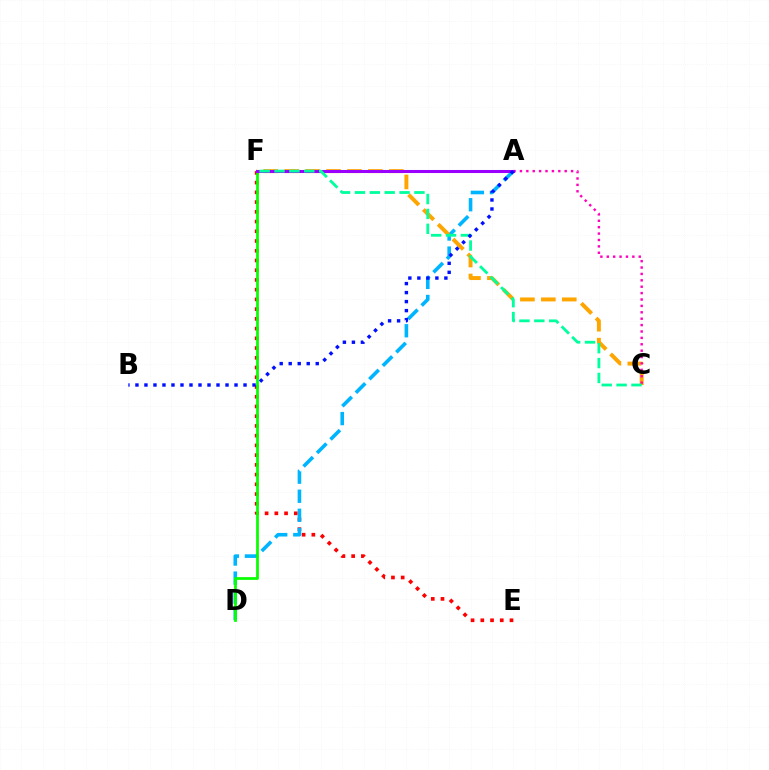{('E', 'F'): [{'color': '#ff0000', 'line_style': 'dotted', 'thickness': 2.64}], ('A', 'F'): [{'color': '#b3ff00', 'line_style': 'solid', 'thickness': 1.88}, {'color': '#9b00ff', 'line_style': 'solid', 'thickness': 2.19}], ('A', 'D'): [{'color': '#00b5ff', 'line_style': 'dashed', 'thickness': 2.59}], ('C', 'F'): [{'color': '#ffa500', 'line_style': 'dashed', 'thickness': 2.84}, {'color': '#00ff9d', 'line_style': 'dashed', 'thickness': 2.02}], ('D', 'F'): [{'color': '#08ff00', 'line_style': 'solid', 'thickness': 1.98}], ('A', 'C'): [{'color': '#ff00bd', 'line_style': 'dotted', 'thickness': 1.74}], ('A', 'B'): [{'color': '#0010ff', 'line_style': 'dotted', 'thickness': 2.45}]}